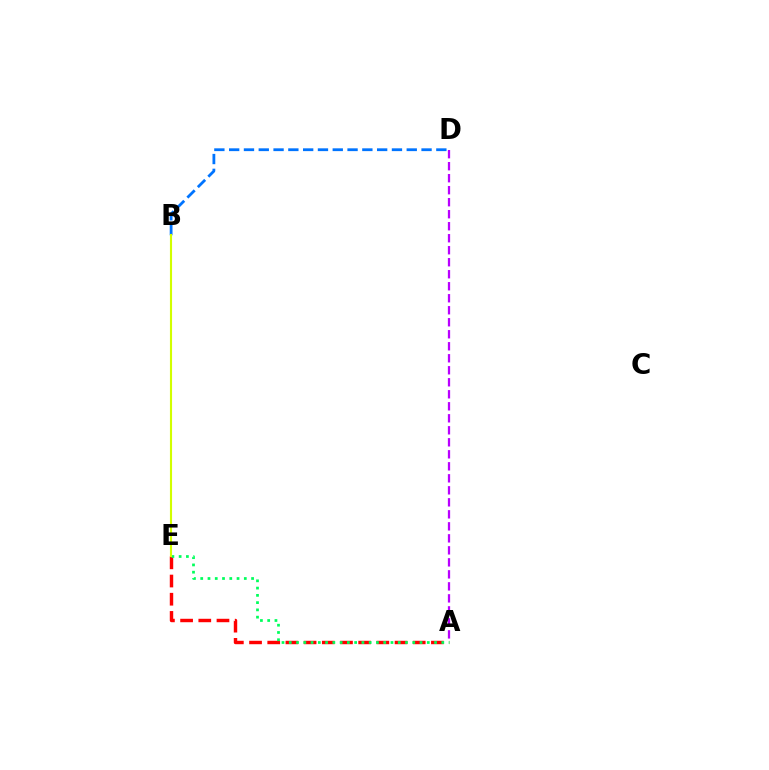{('A', 'D'): [{'color': '#b900ff', 'line_style': 'dashed', 'thickness': 1.63}], ('B', 'D'): [{'color': '#0074ff', 'line_style': 'dashed', 'thickness': 2.01}], ('A', 'E'): [{'color': '#ff0000', 'line_style': 'dashed', 'thickness': 2.47}, {'color': '#00ff5c', 'line_style': 'dotted', 'thickness': 1.97}], ('B', 'E'): [{'color': '#d1ff00', 'line_style': 'solid', 'thickness': 1.53}]}